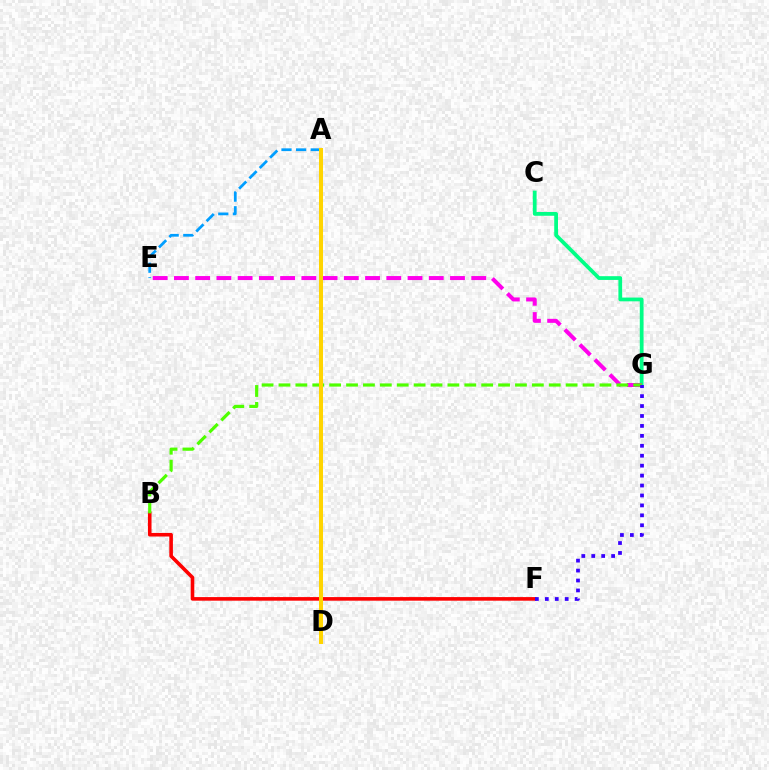{('C', 'G'): [{'color': '#00ff86', 'line_style': 'solid', 'thickness': 2.71}], ('B', 'F'): [{'color': '#ff0000', 'line_style': 'solid', 'thickness': 2.59}], ('E', 'G'): [{'color': '#ff00ed', 'line_style': 'dashed', 'thickness': 2.88}], ('B', 'G'): [{'color': '#4fff00', 'line_style': 'dashed', 'thickness': 2.29}], ('A', 'E'): [{'color': '#009eff', 'line_style': 'dashed', 'thickness': 1.99}], ('F', 'G'): [{'color': '#3700ff', 'line_style': 'dotted', 'thickness': 2.7}], ('A', 'D'): [{'color': '#ffd500', 'line_style': 'solid', 'thickness': 2.89}]}